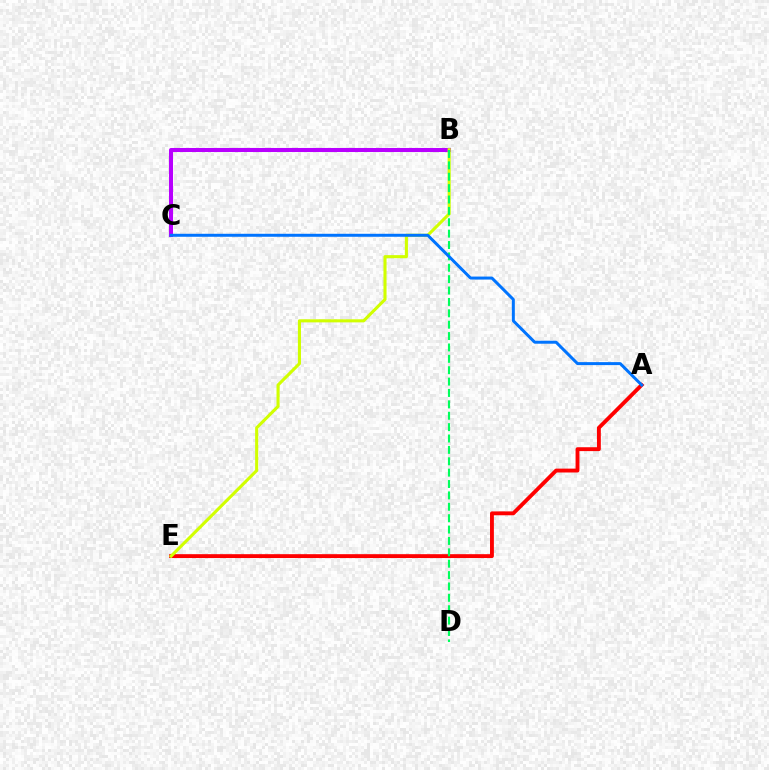{('A', 'E'): [{'color': '#ff0000', 'line_style': 'solid', 'thickness': 2.78}], ('B', 'C'): [{'color': '#b900ff', 'line_style': 'solid', 'thickness': 2.91}], ('B', 'E'): [{'color': '#d1ff00', 'line_style': 'solid', 'thickness': 2.22}], ('B', 'D'): [{'color': '#00ff5c', 'line_style': 'dashed', 'thickness': 1.55}], ('A', 'C'): [{'color': '#0074ff', 'line_style': 'solid', 'thickness': 2.15}]}